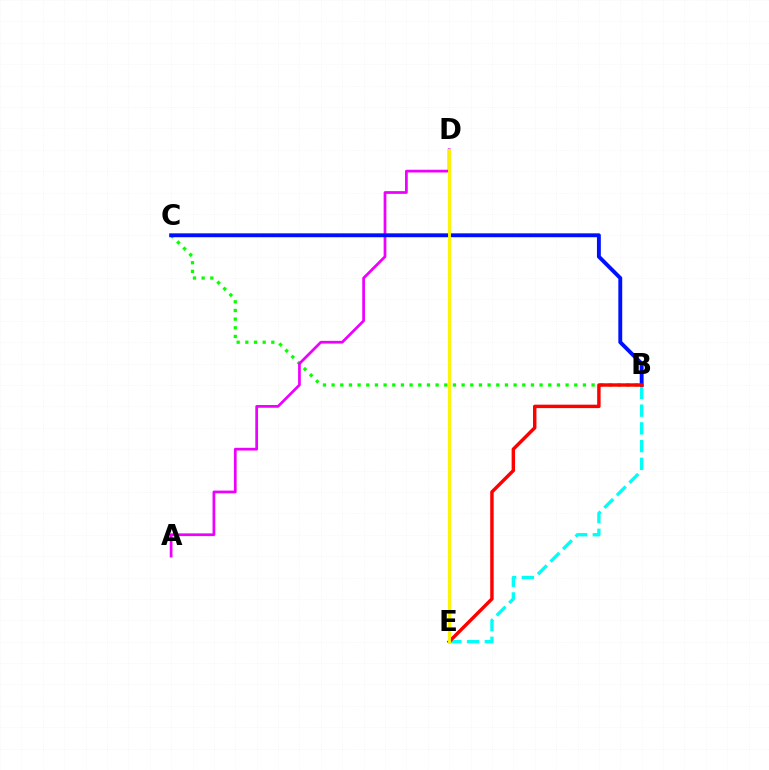{('B', 'C'): [{'color': '#08ff00', 'line_style': 'dotted', 'thickness': 2.35}, {'color': '#0010ff', 'line_style': 'solid', 'thickness': 2.8}], ('A', 'D'): [{'color': '#ee00ff', 'line_style': 'solid', 'thickness': 1.97}], ('B', 'E'): [{'color': '#00fff6', 'line_style': 'dashed', 'thickness': 2.41}, {'color': '#ff0000', 'line_style': 'solid', 'thickness': 2.48}], ('D', 'E'): [{'color': '#fcf500', 'line_style': 'solid', 'thickness': 2.11}]}